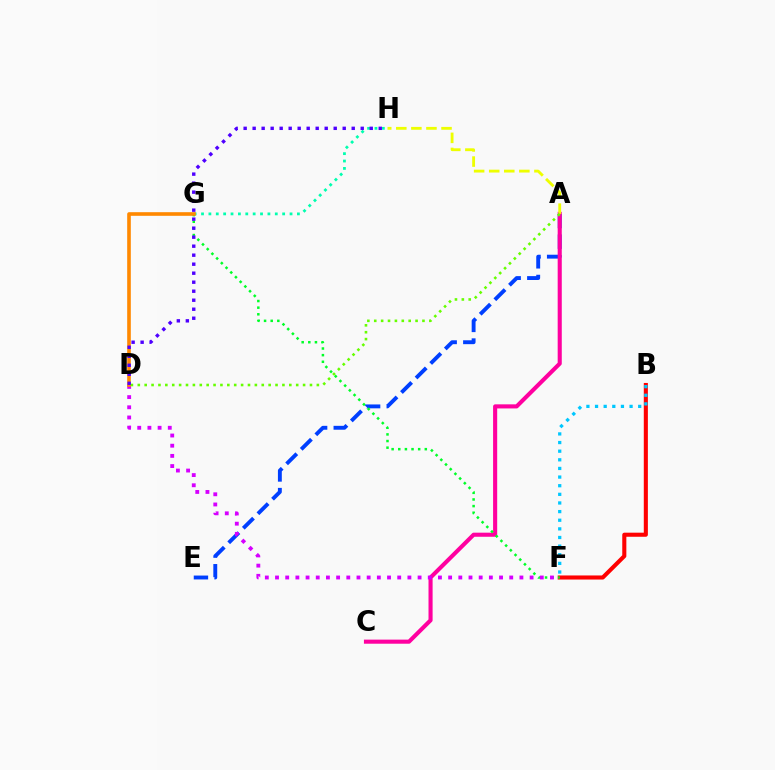{('B', 'F'): [{'color': '#ff0000', 'line_style': 'solid', 'thickness': 2.94}, {'color': '#00c7ff', 'line_style': 'dotted', 'thickness': 2.35}], ('A', 'E'): [{'color': '#003fff', 'line_style': 'dashed', 'thickness': 2.8}], ('A', 'C'): [{'color': '#ff00a0', 'line_style': 'solid', 'thickness': 2.95}], ('F', 'G'): [{'color': '#00ff27', 'line_style': 'dotted', 'thickness': 1.8}], ('D', 'F'): [{'color': '#d600ff', 'line_style': 'dotted', 'thickness': 2.77}], ('A', 'H'): [{'color': '#eeff00', 'line_style': 'dashed', 'thickness': 2.05}], ('G', 'H'): [{'color': '#00ffaf', 'line_style': 'dotted', 'thickness': 2.0}], ('D', 'G'): [{'color': '#ff8800', 'line_style': 'solid', 'thickness': 2.61}], ('A', 'D'): [{'color': '#66ff00', 'line_style': 'dotted', 'thickness': 1.87}], ('D', 'H'): [{'color': '#4f00ff', 'line_style': 'dotted', 'thickness': 2.45}]}